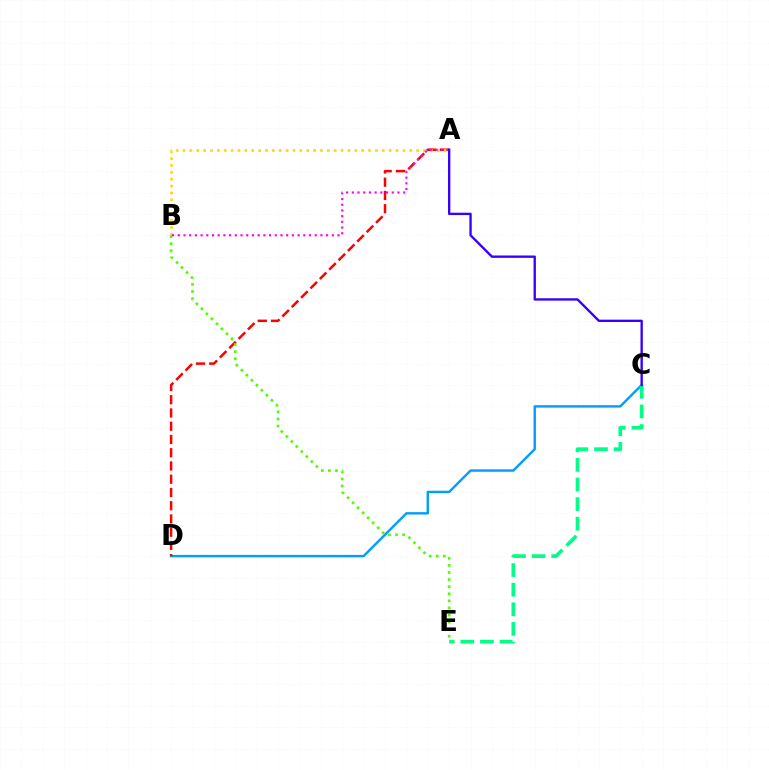{('C', 'D'): [{'color': '#009eff', 'line_style': 'solid', 'thickness': 1.74}], ('A', 'D'): [{'color': '#ff0000', 'line_style': 'dashed', 'thickness': 1.8}], ('C', 'E'): [{'color': '#00ff86', 'line_style': 'dashed', 'thickness': 2.66}], ('A', 'B'): [{'color': '#ffd500', 'line_style': 'dotted', 'thickness': 1.87}, {'color': '#ff00ed', 'line_style': 'dotted', 'thickness': 1.55}], ('B', 'E'): [{'color': '#4fff00', 'line_style': 'dotted', 'thickness': 1.92}], ('A', 'C'): [{'color': '#3700ff', 'line_style': 'solid', 'thickness': 1.7}]}